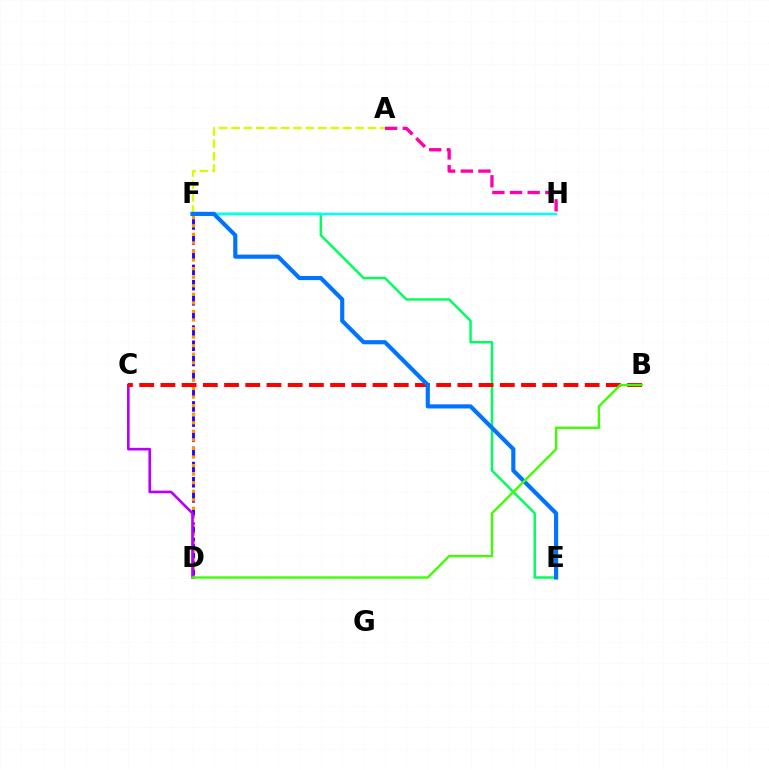{('E', 'F'): [{'color': '#00ff5c', 'line_style': 'solid', 'thickness': 1.76}, {'color': '#0074ff', 'line_style': 'solid', 'thickness': 2.98}], ('A', 'H'): [{'color': '#ff00ac', 'line_style': 'dashed', 'thickness': 2.4}], ('D', 'F'): [{'color': '#2500ff', 'line_style': 'dashed', 'thickness': 2.06}, {'color': '#ff9400', 'line_style': 'dotted', 'thickness': 2.33}], ('F', 'H'): [{'color': '#00fff6', 'line_style': 'solid', 'thickness': 1.79}], ('A', 'F'): [{'color': '#d1ff00', 'line_style': 'dashed', 'thickness': 1.69}], ('C', 'D'): [{'color': '#b900ff', 'line_style': 'solid', 'thickness': 1.91}], ('B', 'C'): [{'color': '#ff0000', 'line_style': 'dashed', 'thickness': 2.88}], ('B', 'D'): [{'color': '#3dff00', 'line_style': 'solid', 'thickness': 1.69}]}